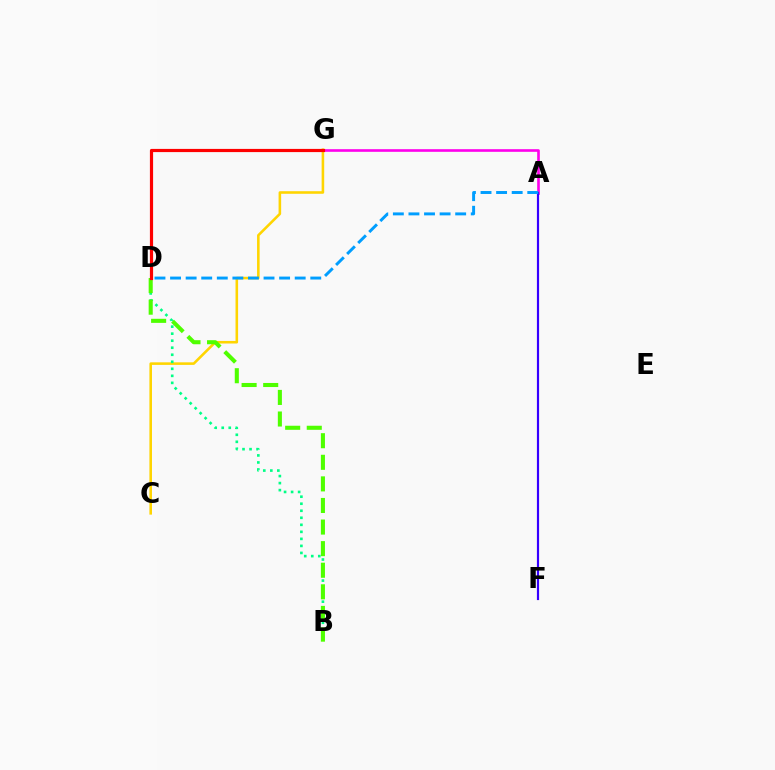{('A', 'G'): [{'color': '#ff00ed', 'line_style': 'solid', 'thickness': 1.9}], ('C', 'G'): [{'color': '#ffd500', 'line_style': 'solid', 'thickness': 1.85}], ('B', 'D'): [{'color': '#00ff86', 'line_style': 'dotted', 'thickness': 1.91}, {'color': '#4fff00', 'line_style': 'dashed', 'thickness': 2.93}], ('A', 'F'): [{'color': '#3700ff', 'line_style': 'solid', 'thickness': 1.57}], ('D', 'G'): [{'color': '#ff0000', 'line_style': 'solid', 'thickness': 2.3}], ('A', 'D'): [{'color': '#009eff', 'line_style': 'dashed', 'thickness': 2.12}]}